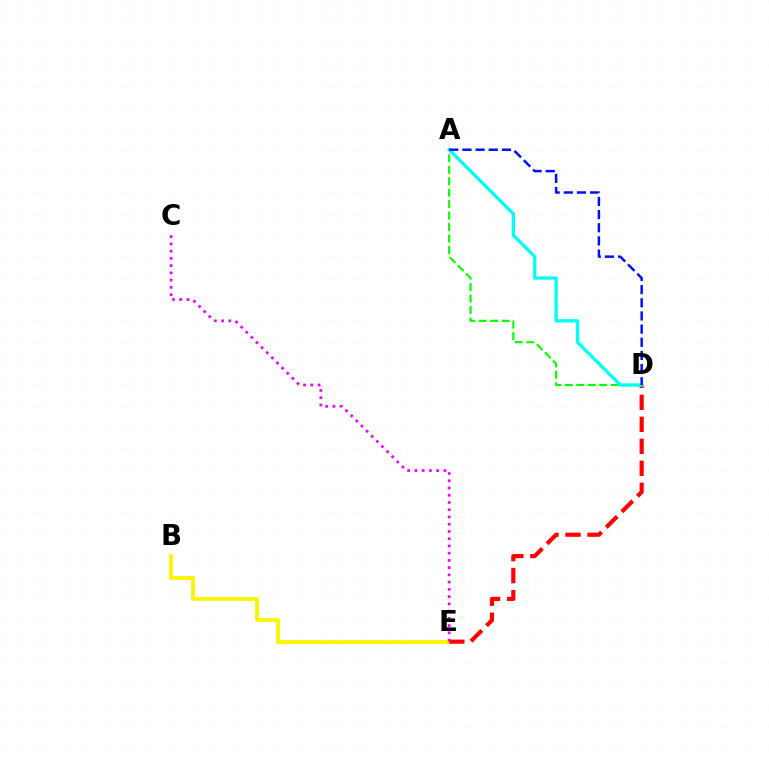{('B', 'E'): [{'color': '#fcf500', 'line_style': 'solid', 'thickness': 2.74}], ('A', 'D'): [{'color': '#08ff00', 'line_style': 'dashed', 'thickness': 1.56}, {'color': '#00fff6', 'line_style': 'solid', 'thickness': 2.36}, {'color': '#0010ff', 'line_style': 'dashed', 'thickness': 1.79}], ('D', 'E'): [{'color': '#ff0000', 'line_style': 'dashed', 'thickness': 2.99}], ('C', 'E'): [{'color': '#ee00ff', 'line_style': 'dotted', 'thickness': 1.97}]}